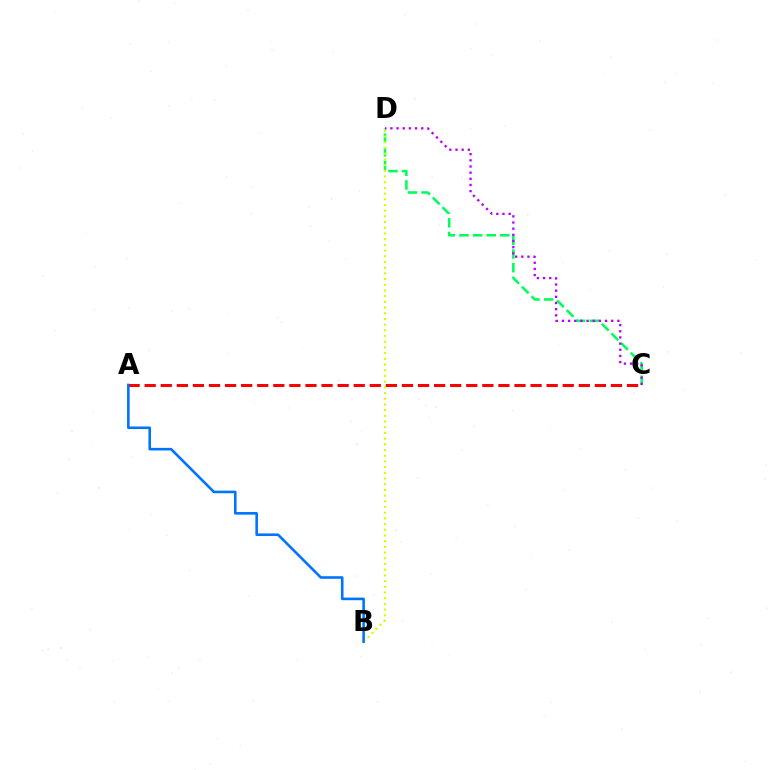{('C', 'D'): [{'color': '#00ff5c', 'line_style': 'dashed', 'thickness': 1.85}, {'color': '#b900ff', 'line_style': 'dotted', 'thickness': 1.67}], ('B', 'D'): [{'color': '#d1ff00', 'line_style': 'dotted', 'thickness': 1.55}], ('A', 'C'): [{'color': '#ff0000', 'line_style': 'dashed', 'thickness': 2.18}], ('A', 'B'): [{'color': '#0074ff', 'line_style': 'solid', 'thickness': 1.87}]}